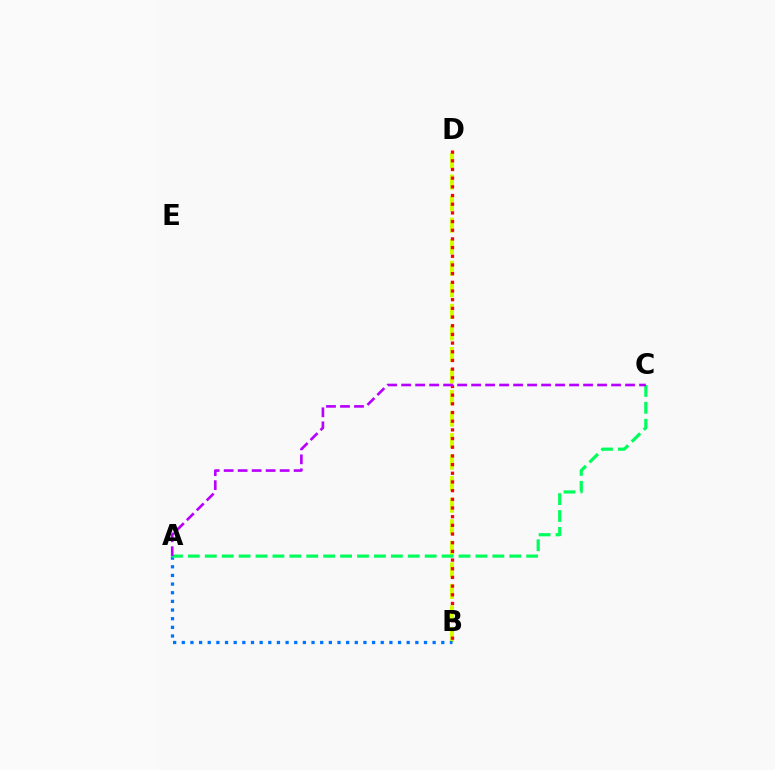{('B', 'D'): [{'color': '#d1ff00', 'line_style': 'dashed', 'thickness': 2.93}, {'color': '#ff0000', 'line_style': 'dotted', 'thickness': 2.36}], ('A', 'B'): [{'color': '#0074ff', 'line_style': 'dotted', 'thickness': 2.35}], ('A', 'C'): [{'color': '#00ff5c', 'line_style': 'dashed', 'thickness': 2.3}, {'color': '#b900ff', 'line_style': 'dashed', 'thickness': 1.9}]}